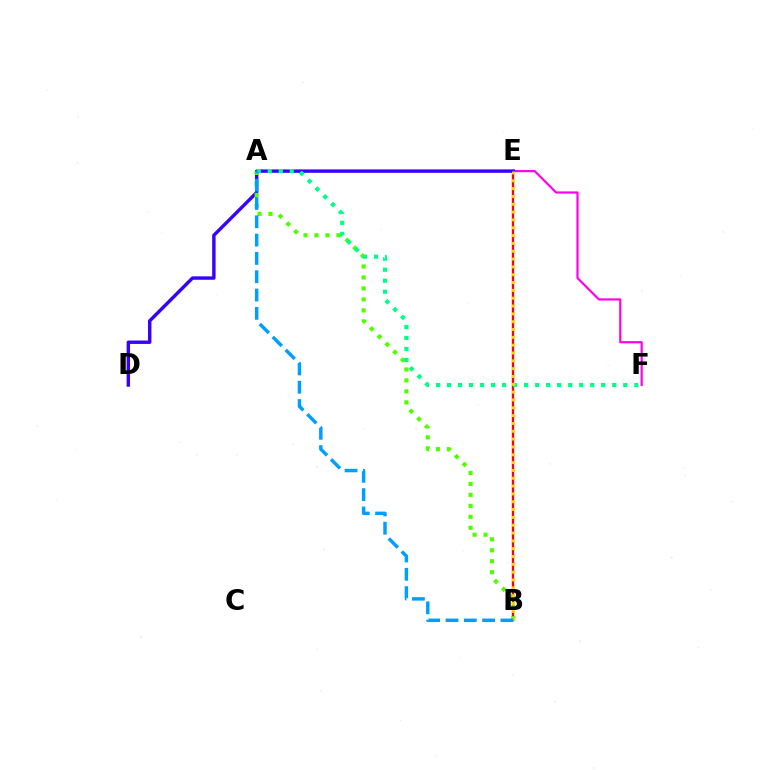{('B', 'E'): [{'color': '#ff0000', 'line_style': 'solid', 'thickness': 1.66}, {'color': '#ffd500', 'line_style': 'dotted', 'thickness': 2.13}], ('E', 'F'): [{'color': '#ff00ed', 'line_style': 'solid', 'thickness': 1.58}], ('D', 'E'): [{'color': '#3700ff', 'line_style': 'solid', 'thickness': 2.46}], ('A', 'B'): [{'color': '#4fff00', 'line_style': 'dotted', 'thickness': 2.98}, {'color': '#009eff', 'line_style': 'dashed', 'thickness': 2.49}], ('A', 'F'): [{'color': '#00ff86', 'line_style': 'dotted', 'thickness': 2.99}]}